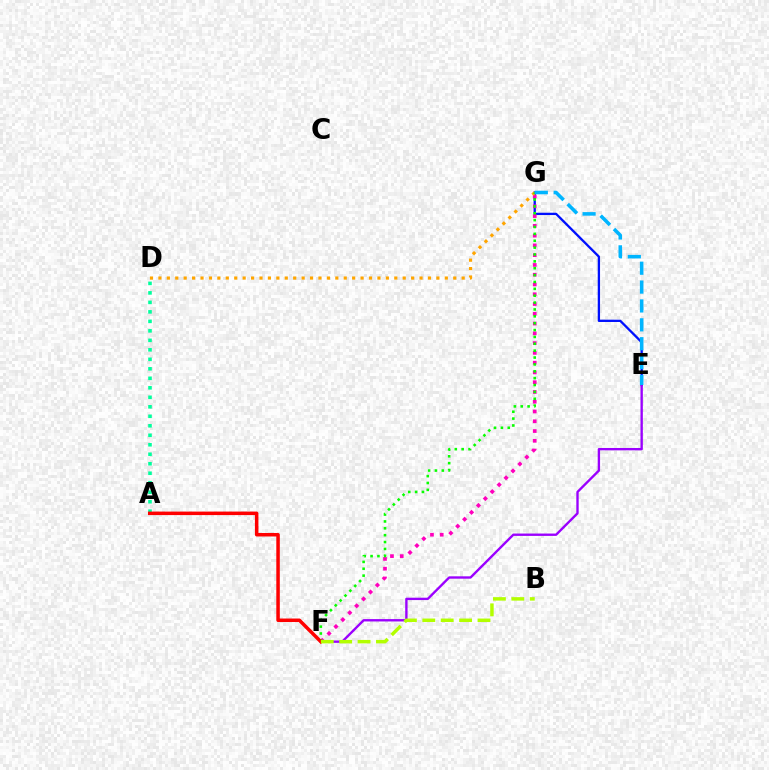{('A', 'D'): [{'color': '#00ff9d', 'line_style': 'dotted', 'thickness': 2.58}], ('E', 'G'): [{'color': '#0010ff', 'line_style': 'solid', 'thickness': 1.66}, {'color': '#00b5ff', 'line_style': 'dashed', 'thickness': 2.56}], ('E', 'F'): [{'color': '#9b00ff', 'line_style': 'solid', 'thickness': 1.7}], ('F', 'G'): [{'color': '#ff00bd', 'line_style': 'dotted', 'thickness': 2.65}, {'color': '#08ff00', 'line_style': 'dotted', 'thickness': 1.87}], ('D', 'G'): [{'color': '#ffa500', 'line_style': 'dotted', 'thickness': 2.29}], ('A', 'F'): [{'color': '#ff0000', 'line_style': 'solid', 'thickness': 2.52}], ('B', 'F'): [{'color': '#b3ff00', 'line_style': 'dashed', 'thickness': 2.5}]}